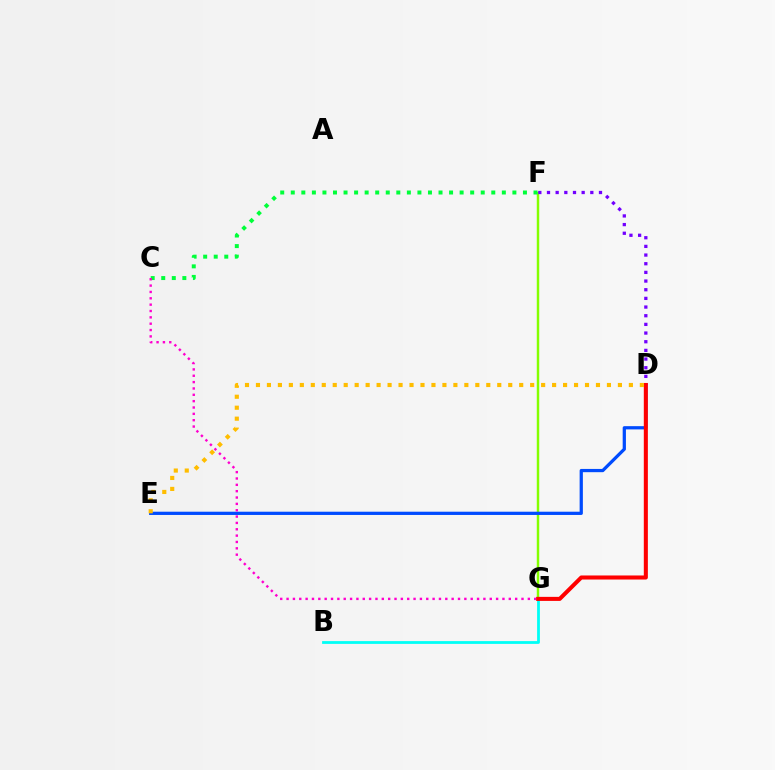{('B', 'G'): [{'color': '#00fff6', 'line_style': 'solid', 'thickness': 2.0}], ('F', 'G'): [{'color': '#84ff00', 'line_style': 'solid', 'thickness': 1.77}], ('D', 'E'): [{'color': '#004bff', 'line_style': 'solid', 'thickness': 2.34}, {'color': '#ffbd00', 'line_style': 'dotted', 'thickness': 2.98}], ('C', 'F'): [{'color': '#00ff39', 'line_style': 'dotted', 'thickness': 2.87}], ('D', 'F'): [{'color': '#7200ff', 'line_style': 'dotted', 'thickness': 2.35}], ('C', 'G'): [{'color': '#ff00cf', 'line_style': 'dotted', 'thickness': 1.73}], ('D', 'G'): [{'color': '#ff0000', 'line_style': 'solid', 'thickness': 2.92}]}